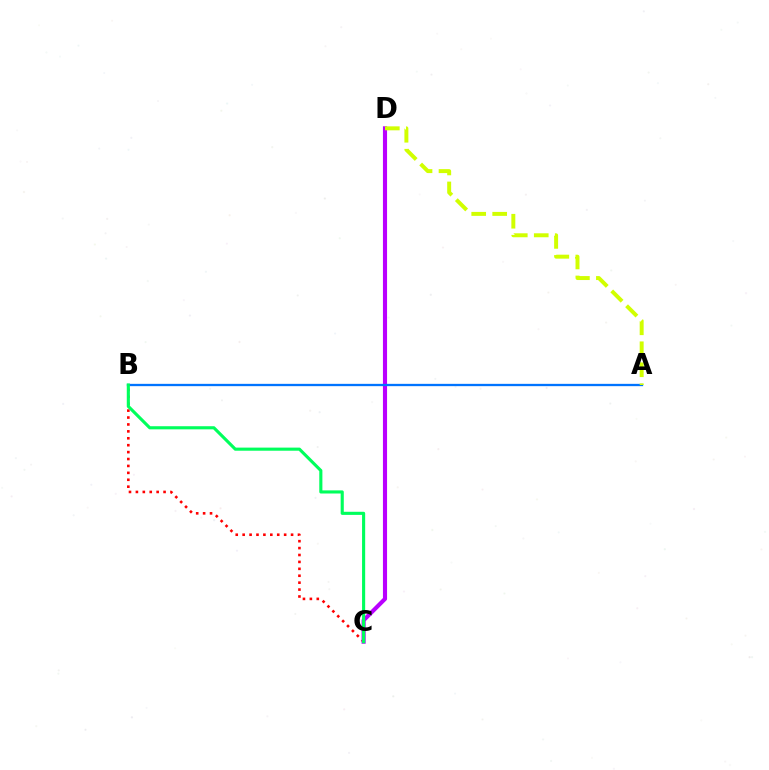{('B', 'C'): [{'color': '#ff0000', 'line_style': 'dotted', 'thickness': 1.88}, {'color': '#00ff5c', 'line_style': 'solid', 'thickness': 2.24}], ('C', 'D'): [{'color': '#b900ff', 'line_style': 'solid', 'thickness': 2.96}], ('A', 'B'): [{'color': '#0074ff', 'line_style': 'solid', 'thickness': 1.66}], ('A', 'D'): [{'color': '#d1ff00', 'line_style': 'dashed', 'thickness': 2.85}]}